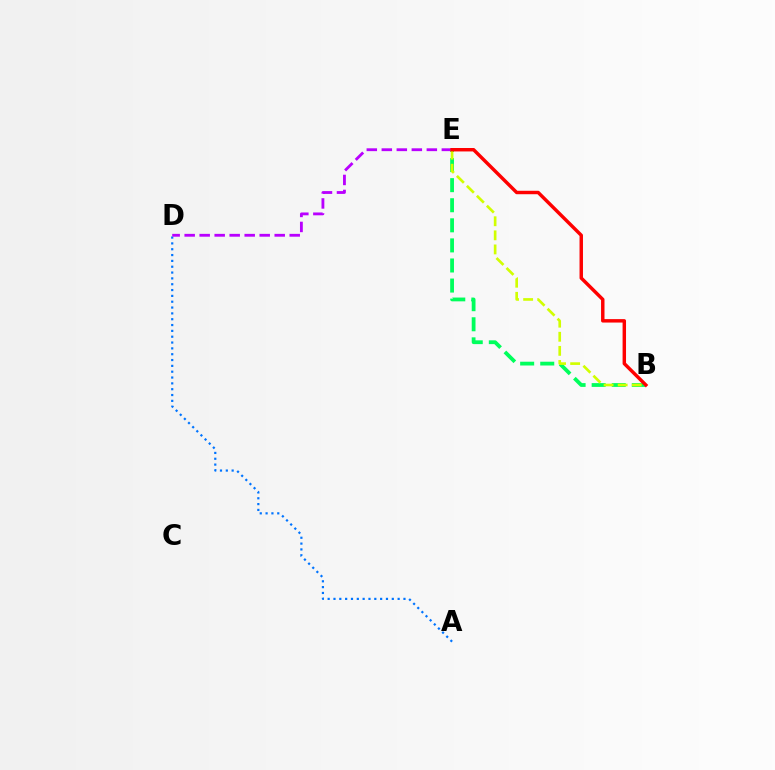{('A', 'D'): [{'color': '#0074ff', 'line_style': 'dotted', 'thickness': 1.58}], ('B', 'E'): [{'color': '#00ff5c', 'line_style': 'dashed', 'thickness': 2.73}, {'color': '#d1ff00', 'line_style': 'dashed', 'thickness': 1.91}, {'color': '#ff0000', 'line_style': 'solid', 'thickness': 2.48}], ('D', 'E'): [{'color': '#b900ff', 'line_style': 'dashed', 'thickness': 2.04}]}